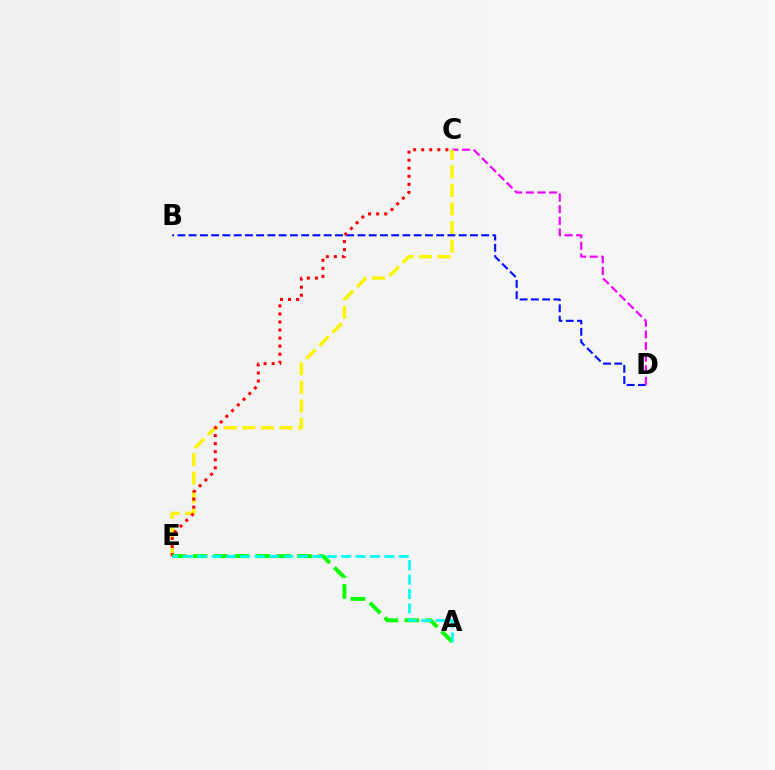{('B', 'D'): [{'color': '#0010ff', 'line_style': 'dashed', 'thickness': 1.53}], ('C', 'D'): [{'color': '#ee00ff', 'line_style': 'dashed', 'thickness': 1.58}], ('C', 'E'): [{'color': '#fcf500', 'line_style': 'dashed', 'thickness': 2.53}, {'color': '#ff0000', 'line_style': 'dotted', 'thickness': 2.19}], ('A', 'E'): [{'color': '#08ff00', 'line_style': 'dashed', 'thickness': 2.84}, {'color': '#00fff6', 'line_style': 'dashed', 'thickness': 1.96}]}